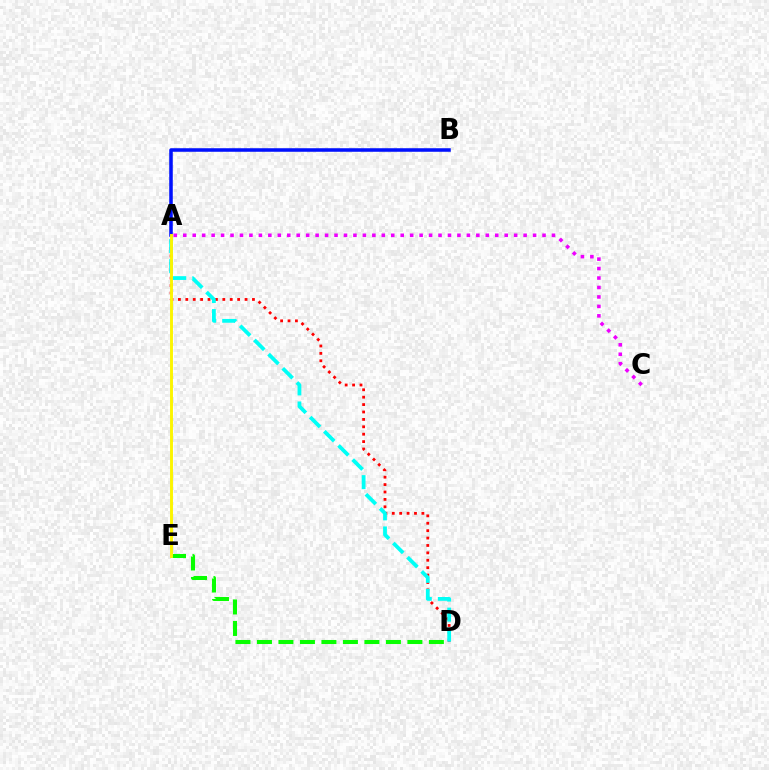{('A', 'B'): [{'color': '#0010ff', 'line_style': 'solid', 'thickness': 2.55}], ('D', 'E'): [{'color': '#08ff00', 'line_style': 'dashed', 'thickness': 2.92}], ('A', 'C'): [{'color': '#ee00ff', 'line_style': 'dotted', 'thickness': 2.57}], ('A', 'D'): [{'color': '#ff0000', 'line_style': 'dotted', 'thickness': 2.01}, {'color': '#00fff6', 'line_style': 'dashed', 'thickness': 2.72}], ('A', 'E'): [{'color': '#fcf500', 'line_style': 'solid', 'thickness': 2.1}]}